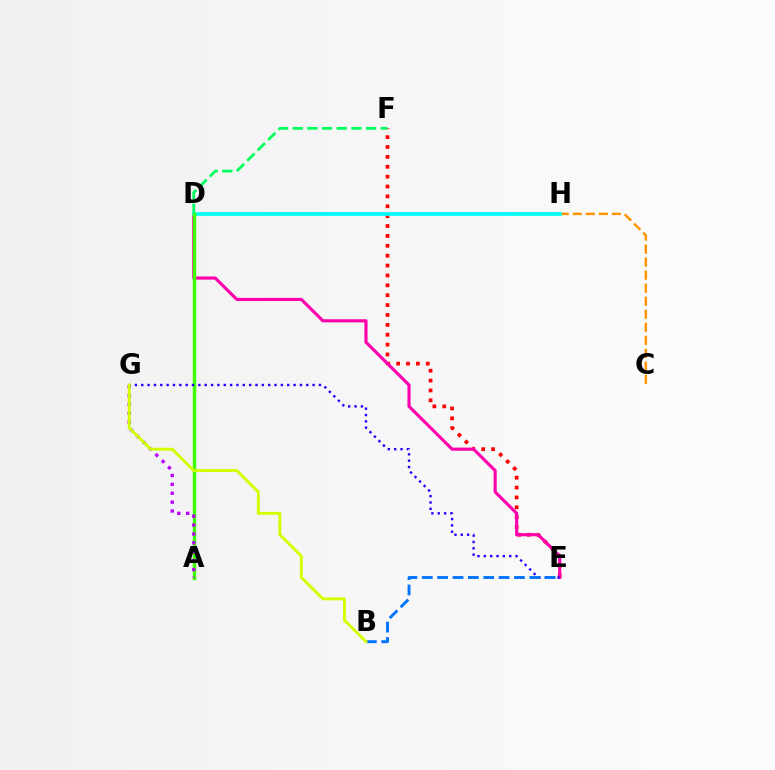{('C', 'H'): [{'color': '#ff9400', 'line_style': 'dashed', 'thickness': 1.77}], ('E', 'F'): [{'color': '#ff0000', 'line_style': 'dotted', 'thickness': 2.68}], ('D', 'E'): [{'color': '#ff00ac', 'line_style': 'solid', 'thickness': 2.25}], ('D', 'F'): [{'color': '#00ff5c', 'line_style': 'dashed', 'thickness': 1.99}], ('D', 'H'): [{'color': '#00fff6', 'line_style': 'solid', 'thickness': 2.65}], ('A', 'D'): [{'color': '#3dff00', 'line_style': 'solid', 'thickness': 2.48}], ('E', 'G'): [{'color': '#2500ff', 'line_style': 'dotted', 'thickness': 1.72}], ('B', 'E'): [{'color': '#0074ff', 'line_style': 'dashed', 'thickness': 2.09}], ('A', 'G'): [{'color': '#b900ff', 'line_style': 'dotted', 'thickness': 2.42}], ('B', 'G'): [{'color': '#d1ff00', 'line_style': 'solid', 'thickness': 2.1}]}